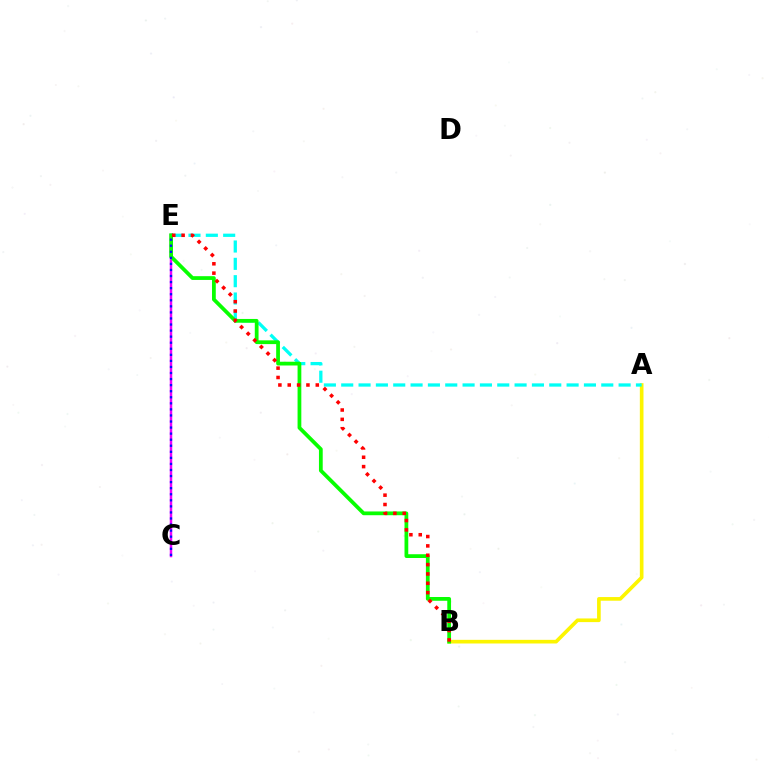{('A', 'B'): [{'color': '#fcf500', 'line_style': 'solid', 'thickness': 2.63}], ('C', 'E'): [{'color': '#ee00ff', 'line_style': 'solid', 'thickness': 1.79}, {'color': '#0010ff', 'line_style': 'dotted', 'thickness': 1.65}], ('A', 'E'): [{'color': '#00fff6', 'line_style': 'dashed', 'thickness': 2.36}], ('B', 'E'): [{'color': '#08ff00', 'line_style': 'solid', 'thickness': 2.71}, {'color': '#ff0000', 'line_style': 'dotted', 'thickness': 2.54}]}